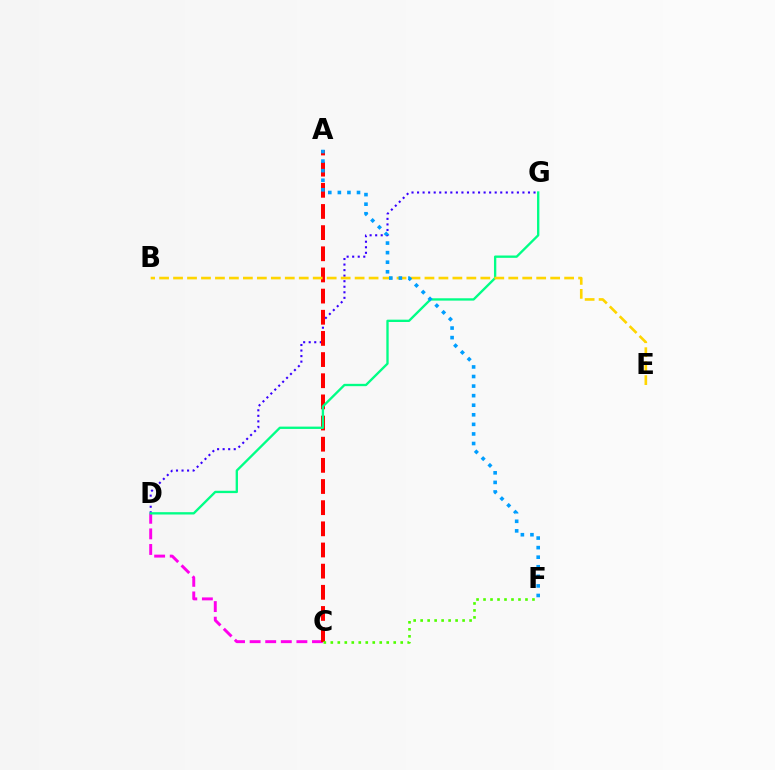{('C', 'D'): [{'color': '#ff00ed', 'line_style': 'dashed', 'thickness': 2.12}], ('D', 'G'): [{'color': '#3700ff', 'line_style': 'dotted', 'thickness': 1.51}, {'color': '#00ff86', 'line_style': 'solid', 'thickness': 1.68}], ('A', 'C'): [{'color': '#ff0000', 'line_style': 'dashed', 'thickness': 2.87}], ('C', 'F'): [{'color': '#4fff00', 'line_style': 'dotted', 'thickness': 1.9}], ('B', 'E'): [{'color': '#ffd500', 'line_style': 'dashed', 'thickness': 1.9}], ('A', 'F'): [{'color': '#009eff', 'line_style': 'dotted', 'thickness': 2.6}]}